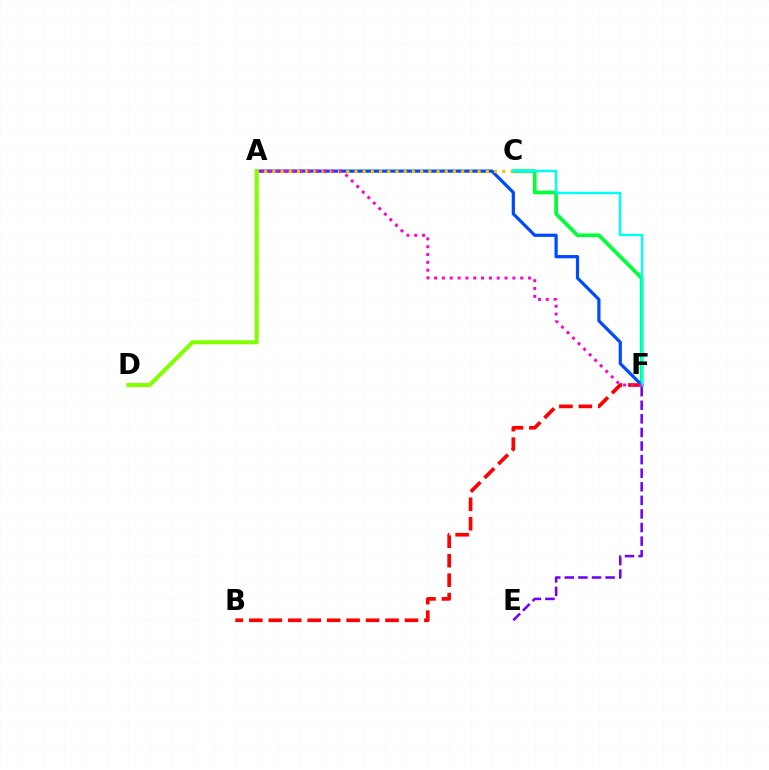{('B', 'F'): [{'color': '#ff0000', 'line_style': 'dashed', 'thickness': 2.64}], ('C', 'F'): [{'color': '#00ff39', 'line_style': 'solid', 'thickness': 2.67}, {'color': '#00fff6', 'line_style': 'solid', 'thickness': 1.77}], ('E', 'F'): [{'color': '#7200ff', 'line_style': 'dashed', 'thickness': 1.85}], ('A', 'F'): [{'color': '#004bff', 'line_style': 'solid', 'thickness': 2.32}, {'color': '#ff00cf', 'line_style': 'dotted', 'thickness': 2.13}], ('A', 'D'): [{'color': '#84ff00', 'line_style': 'solid', 'thickness': 2.92}], ('A', 'C'): [{'color': '#ffbd00', 'line_style': 'dotted', 'thickness': 2.23}]}